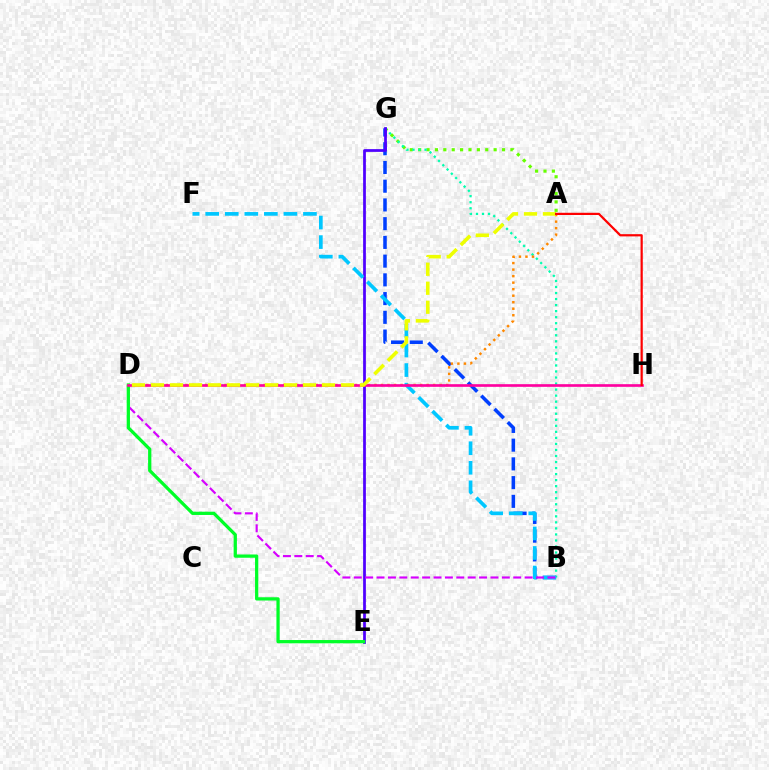{('A', 'G'): [{'color': '#66ff00', 'line_style': 'dotted', 'thickness': 2.28}], ('B', 'G'): [{'color': '#00ffaf', 'line_style': 'dotted', 'thickness': 1.64}, {'color': '#003fff', 'line_style': 'dashed', 'thickness': 2.54}], ('E', 'G'): [{'color': '#4f00ff', 'line_style': 'solid', 'thickness': 1.98}], ('B', 'F'): [{'color': '#00c7ff', 'line_style': 'dashed', 'thickness': 2.66}], ('B', 'D'): [{'color': '#d600ff', 'line_style': 'dashed', 'thickness': 1.55}], ('D', 'E'): [{'color': '#00ff27', 'line_style': 'solid', 'thickness': 2.35}], ('A', 'D'): [{'color': '#ff8800', 'line_style': 'dotted', 'thickness': 1.77}, {'color': '#eeff00', 'line_style': 'dashed', 'thickness': 2.58}], ('D', 'H'): [{'color': '#ff00a0', 'line_style': 'solid', 'thickness': 1.91}], ('A', 'H'): [{'color': '#ff0000', 'line_style': 'solid', 'thickness': 1.6}]}